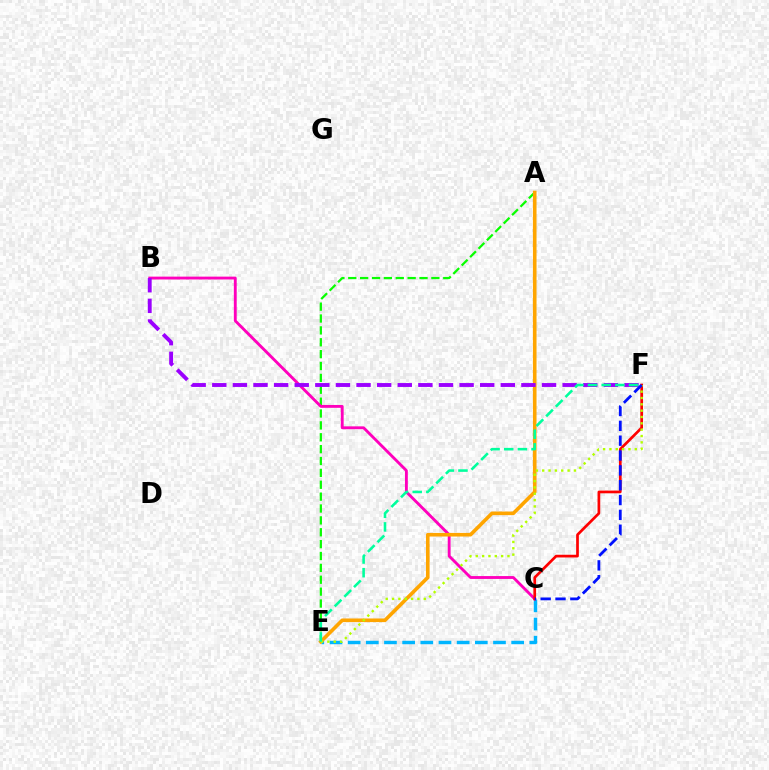{('C', 'E'): [{'color': '#00b5ff', 'line_style': 'dashed', 'thickness': 2.47}], ('A', 'E'): [{'color': '#08ff00', 'line_style': 'dashed', 'thickness': 1.61}, {'color': '#ffa500', 'line_style': 'solid', 'thickness': 2.6}], ('B', 'C'): [{'color': '#ff00bd', 'line_style': 'solid', 'thickness': 2.06}], ('B', 'F'): [{'color': '#9b00ff', 'line_style': 'dashed', 'thickness': 2.8}], ('C', 'F'): [{'color': '#ff0000', 'line_style': 'solid', 'thickness': 1.95}, {'color': '#0010ff', 'line_style': 'dashed', 'thickness': 2.02}], ('E', 'F'): [{'color': '#b3ff00', 'line_style': 'dotted', 'thickness': 1.72}, {'color': '#00ff9d', 'line_style': 'dashed', 'thickness': 1.86}]}